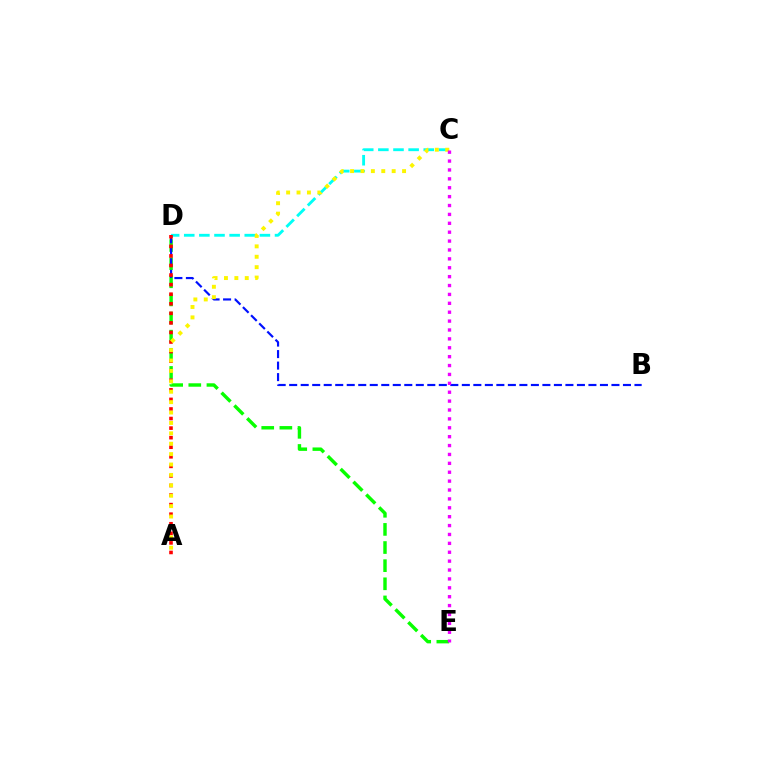{('D', 'E'): [{'color': '#08ff00', 'line_style': 'dashed', 'thickness': 2.46}], ('C', 'D'): [{'color': '#00fff6', 'line_style': 'dashed', 'thickness': 2.06}], ('B', 'D'): [{'color': '#0010ff', 'line_style': 'dashed', 'thickness': 1.56}], ('A', 'D'): [{'color': '#ff0000', 'line_style': 'dotted', 'thickness': 2.6}], ('A', 'C'): [{'color': '#fcf500', 'line_style': 'dotted', 'thickness': 2.83}], ('C', 'E'): [{'color': '#ee00ff', 'line_style': 'dotted', 'thickness': 2.42}]}